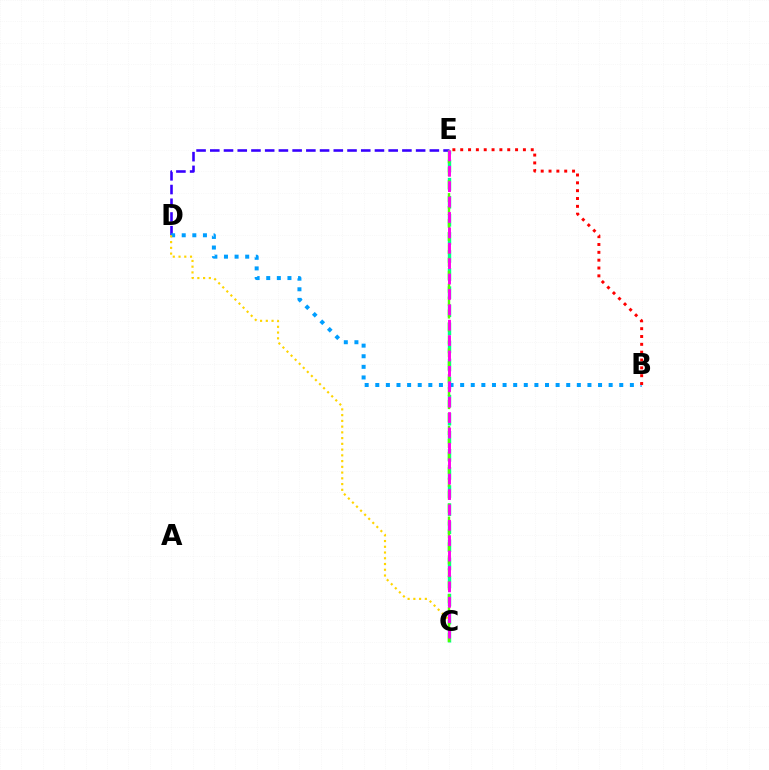{('D', 'E'): [{'color': '#3700ff', 'line_style': 'dashed', 'thickness': 1.86}], ('C', 'E'): [{'color': '#00ff86', 'line_style': 'dashed', 'thickness': 2.46}, {'color': '#4fff00', 'line_style': 'dashed', 'thickness': 1.76}, {'color': '#ff00ed', 'line_style': 'dashed', 'thickness': 2.09}], ('B', 'D'): [{'color': '#009eff', 'line_style': 'dotted', 'thickness': 2.88}], ('C', 'D'): [{'color': '#ffd500', 'line_style': 'dotted', 'thickness': 1.56}], ('B', 'E'): [{'color': '#ff0000', 'line_style': 'dotted', 'thickness': 2.13}]}